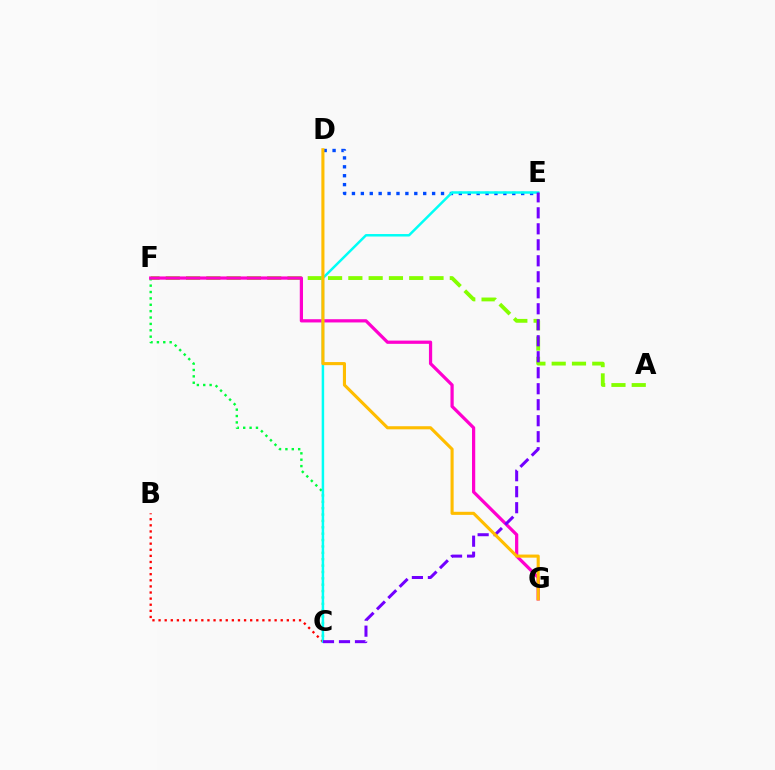{('A', 'F'): [{'color': '#84ff00', 'line_style': 'dashed', 'thickness': 2.76}], ('B', 'C'): [{'color': '#ff0000', 'line_style': 'dotted', 'thickness': 1.66}], ('C', 'F'): [{'color': '#00ff39', 'line_style': 'dotted', 'thickness': 1.73}], ('D', 'E'): [{'color': '#004bff', 'line_style': 'dotted', 'thickness': 2.42}], ('F', 'G'): [{'color': '#ff00cf', 'line_style': 'solid', 'thickness': 2.33}], ('C', 'E'): [{'color': '#00fff6', 'line_style': 'solid', 'thickness': 1.79}, {'color': '#7200ff', 'line_style': 'dashed', 'thickness': 2.17}], ('D', 'G'): [{'color': '#ffbd00', 'line_style': 'solid', 'thickness': 2.23}]}